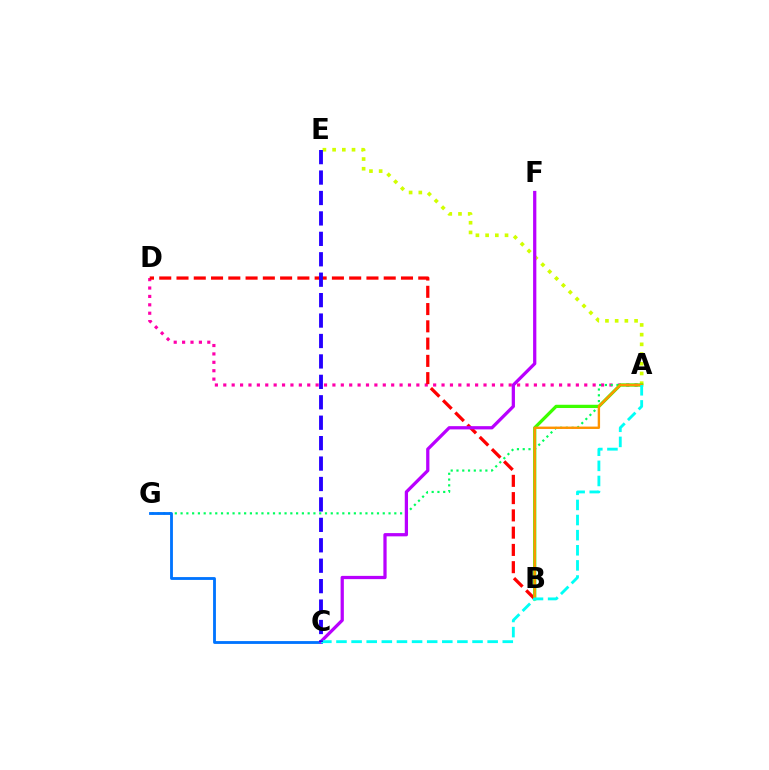{('A', 'D'): [{'color': '#ff00ac', 'line_style': 'dotted', 'thickness': 2.28}], ('A', 'G'): [{'color': '#00ff5c', 'line_style': 'dotted', 'thickness': 1.57}], ('B', 'D'): [{'color': '#ff0000', 'line_style': 'dashed', 'thickness': 2.35}], ('C', 'G'): [{'color': '#0074ff', 'line_style': 'solid', 'thickness': 2.04}], ('A', 'E'): [{'color': '#d1ff00', 'line_style': 'dotted', 'thickness': 2.64}], ('C', 'F'): [{'color': '#b900ff', 'line_style': 'solid', 'thickness': 2.34}], ('A', 'B'): [{'color': '#3dff00', 'line_style': 'solid', 'thickness': 2.34}, {'color': '#ff9400', 'line_style': 'solid', 'thickness': 1.72}], ('A', 'C'): [{'color': '#00fff6', 'line_style': 'dashed', 'thickness': 2.05}], ('C', 'E'): [{'color': '#2500ff', 'line_style': 'dashed', 'thickness': 2.78}]}